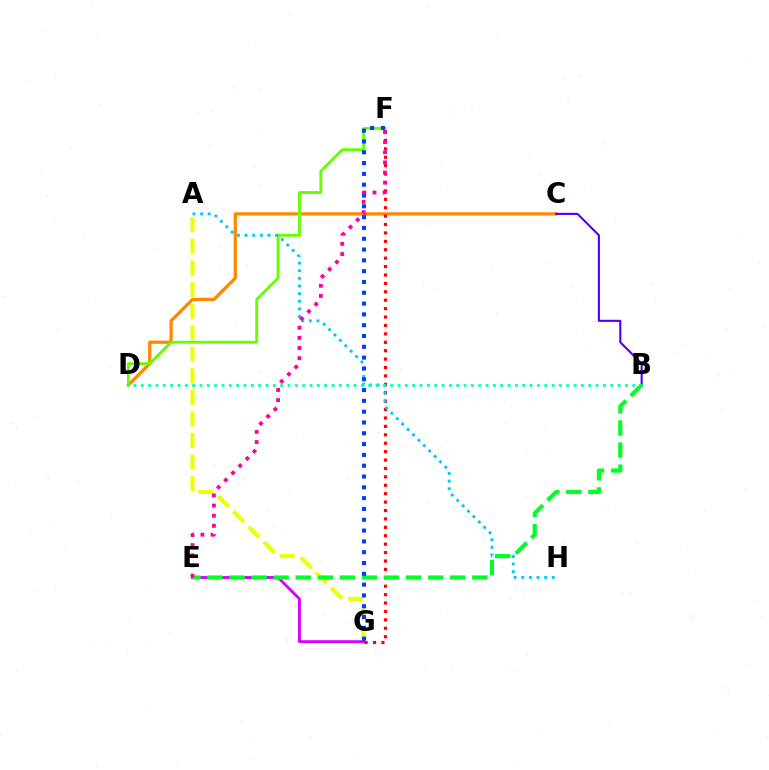{('C', 'D'): [{'color': '#ff8800', 'line_style': 'solid', 'thickness': 2.34}], ('B', 'C'): [{'color': '#4f00ff', 'line_style': 'solid', 'thickness': 1.51}], ('A', 'G'): [{'color': '#eeff00', 'line_style': 'dashed', 'thickness': 2.93}], ('D', 'F'): [{'color': '#66ff00', 'line_style': 'solid', 'thickness': 2.03}], ('E', 'G'): [{'color': '#d600ff', 'line_style': 'solid', 'thickness': 2.07}], ('F', 'G'): [{'color': '#ff0000', 'line_style': 'dotted', 'thickness': 2.29}, {'color': '#003fff', 'line_style': 'dotted', 'thickness': 2.94}], ('A', 'H'): [{'color': '#00c7ff', 'line_style': 'dotted', 'thickness': 2.07}], ('B', 'D'): [{'color': '#00ffaf', 'line_style': 'dotted', 'thickness': 1.99}], ('B', 'E'): [{'color': '#00ff27', 'line_style': 'dashed', 'thickness': 3.0}], ('E', 'F'): [{'color': '#ff00a0', 'line_style': 'dotted', 'thickness': 2.76}]}